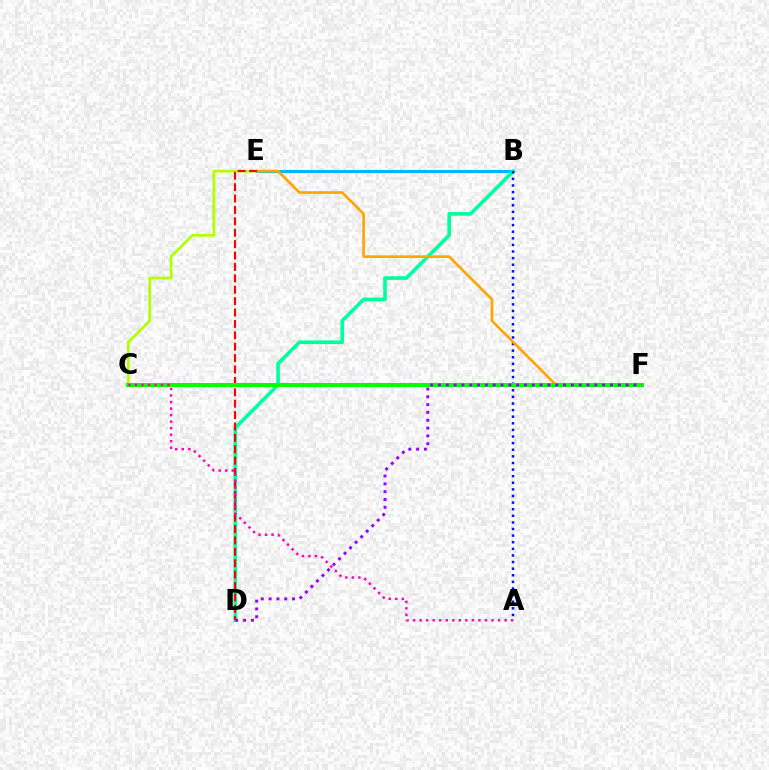{('B', 'E'): [{'color': '#00b5ff', 'line_style': 'solid', 'thickness': 2.18}], ('C', 'E'): [{'color': '#b3ff00', 'line_style': 'solid', 'thickness': 1.97}], ('B', 'D'): [{'color': '#00ff9d', 'line_style': 'solid', 'thickness': 2.62}], ('A', 'B'): [{'color': '#0010ff', 'line_style': 'dotted', 'thickness': 1.8}], ('E', 'F'): [{'color': '#ffa500', 'line_style': 'solid', 'thickness': 1.89}], ('D', 'E'): [{'color': '#ff0000', 'line_style': 'dashed', 'thickness': 1.55}], ('C', 'F'): [{'color': '#08ff00', 'line_style': 'solid', 'thickness': 2.91}], ('D', 'F'): [{'color': '#9b00ff', 'line_style': 'dotted', 'thickness': 2.12}], ('A', 'C'): [{'color': '#ff00bd', 'line_style': 'dotted', 'thickness': 1.78}]}